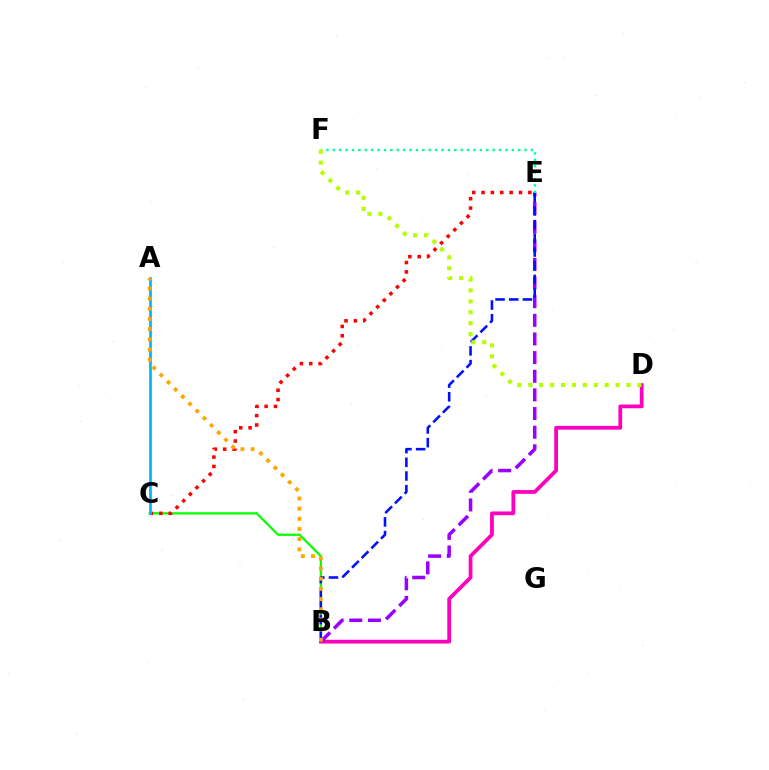{('B', 'C'): [{'color': '#08ff00', 'line_style': 'solid', 'thickness': 1.61}], ('B', 'D'): [{'color': '#ff00bd', 'line_style': 'solid', 'thickness': 2.7}], ('B', 'E'): [{'color': '#9b00ff', 'line_style': 'dashed', 'thickness': 2.53}, {'color': '#0010ff', 'line_style': 'dashed', 'thickness': 1.86}], ('E', 'F'): [{'color': '#00ff9d', 'line_style': 'dotted', 'thickness': 1.74}], ('D', 'F'): [{'color': '#b3ff00', 'line_style': 'dotted', 'thickness': 2.96}], ('C', 'E'): [{'color': '#ff0000', 'line_style': 'dotted', 'thickness': 2.54}], ('A', 'C'): [{'color': '#00b5ff', 'line_style': 'solid', 'thickness': 1.95}], ('A', 'B'): [{'color': '#ffa500', 'line_style': 'dotted', 'thickness': 2.76}]}